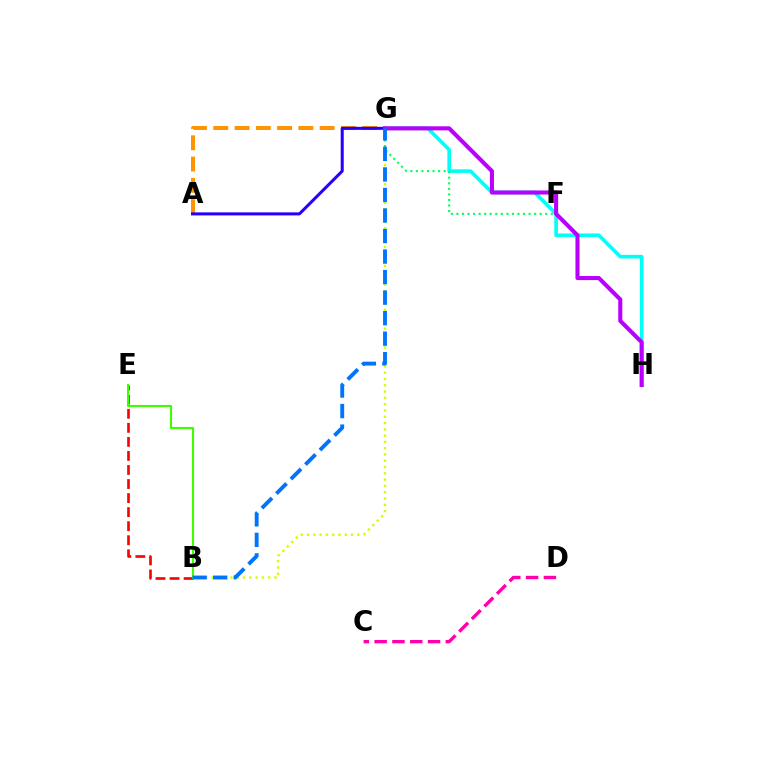{('G', 'H'): [{'color': '#00fff6', 'line_style': 'solid', 'thickness': 2.61}, {'color': '#b900ff', 'line_style': 'solid', 'thickness': 2.94}], ('A', 'G'): [{'color': '#ff9400', 'line_style': 'dashed', 'thickness': 2.89}, {'color': '#2500ff', 'line_style': 'solid', 'thickness': 2.18}], ('B', 'G'): [{'color': '#d1ff00', 'line_style': 'dotted', 'thickness': 1.71}, {'color': '#0074ff', 'line_style': 'dashed', 'thickness': 2.79}], ('C', 'D'): [{'color': '#ff00ac', 'line_style': 'dashed', 'thickness': 2.42}], ('B', 'E'): [{'color': '#ff0000', 'line_style': 'dashed', 'thickness': 1.91}, {'color': '#3dff00', 'line_style': 'solid', 'thickness': 1.51}], ('F', 'G'): [{'color': '#00ff5c', 'line_style': 'dotted', 'thickness': 1.51}]}